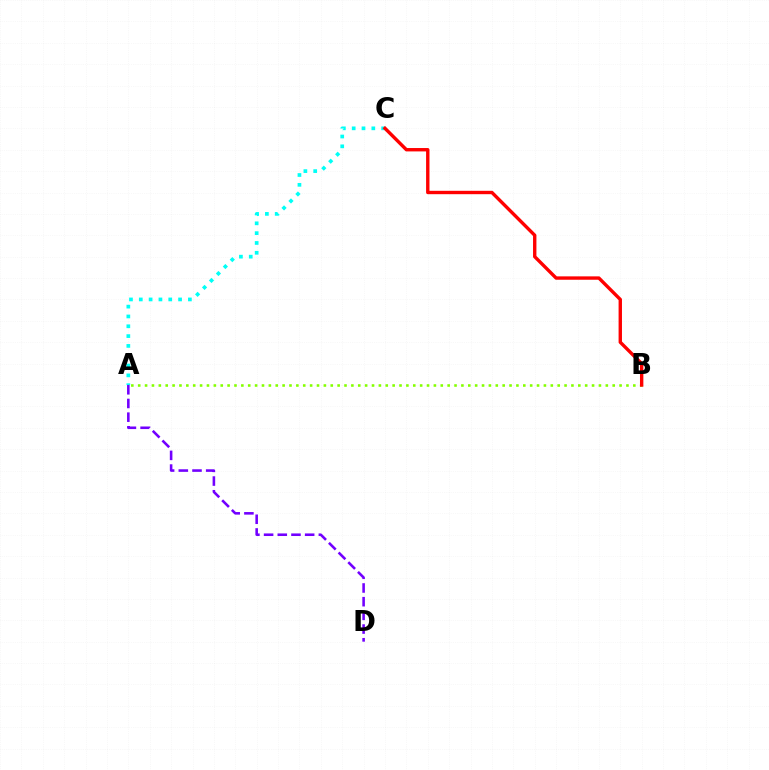{('A', 'B'): [{'color': '#84ff00', 'line_style': 'dotted', 'thickness': 1.87}], ('A', 'C'): [{'color': '#00fff6', 'line_style': 'dotted', 'thickness': 2.67}], ('B', 'C'): [{'color': '#ff0000', 'line_style': 'solid', 'thickness': 2.44}], ('A', 'D'): [{'color': '#7200ff', 'line_style': 'dashed', 'thickness': 1.86}]}